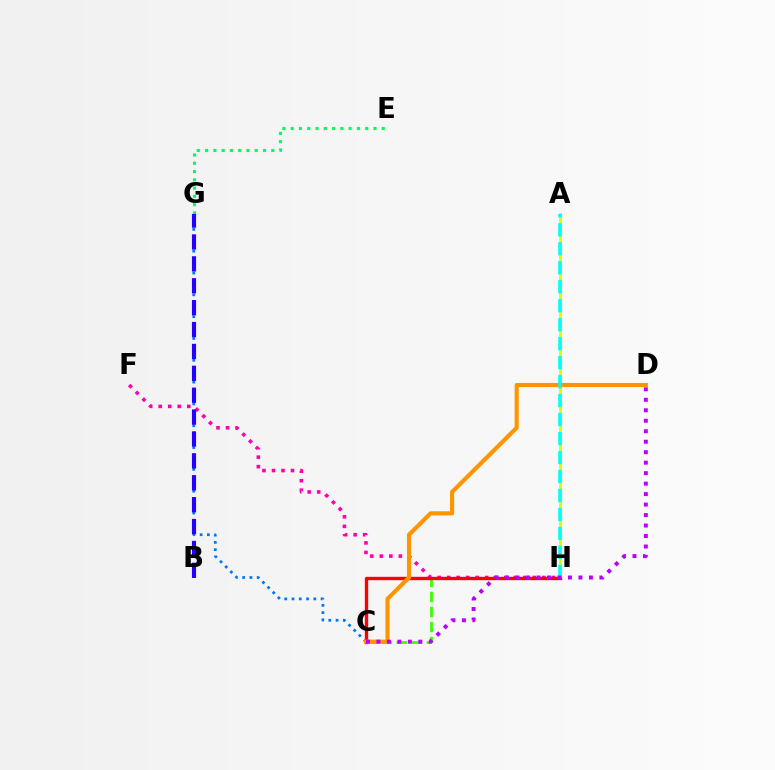{('C', 'H'): [{'color': '#3dff00', 'line_style': 'dashed', 'thickness': 2.04}, {'color': '#ff0000', 'line_style': 'solid', 'thickness': 2.41}], ('A', 'H'): [{'color': '#d1ff00', 'line_style': 'solid', 'thickness': 1.98}, {'color': '#00fff6', 'line_style': 'dashed', 'thickness': 2.58}], ('F', 'H'): [{'color': '#ff00ac', 'line_style': 'dotted', 'thickness': 2.59}], ('C', 'G'): [{'color': '#0074ff', 'line_style': 'dotted', 'thickness': 1.98}], ('E', 'G'): [{'color': '#00ff5c', 'line_style': 'dotted', 'thickness': 2.25}], ('C', 'D'): [{'color': '#ff9400', 'line_style': 'solid', 'thickness': 2.96}, {'color': '#b900ff', 'line_style': 'dotted', 'thickness': 2.85}], ('B', 'G'): [{'color': '#2500ff', 'line_style': 'dashed', 'thickness': 2.97}]}